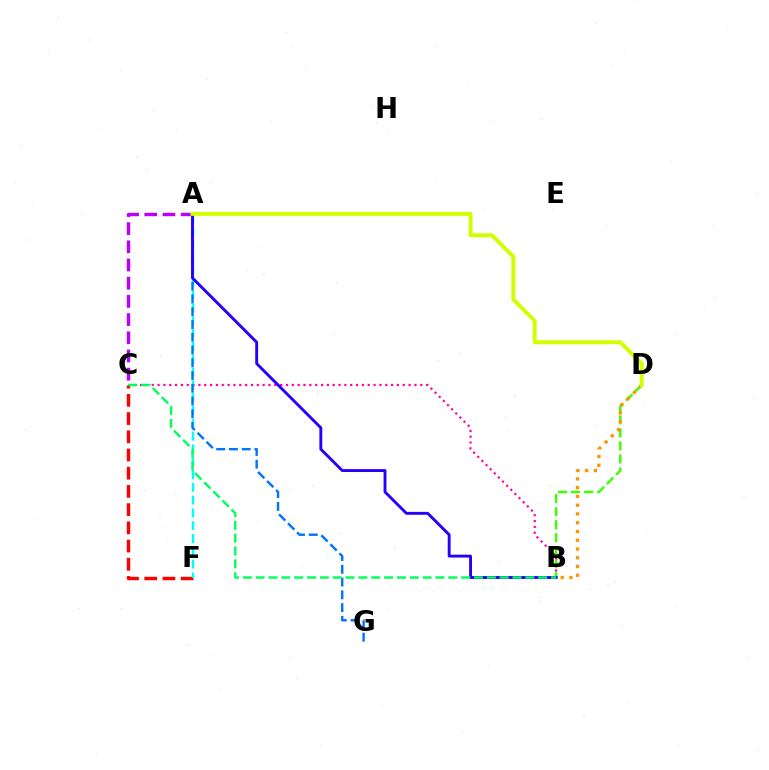{('B', 'C'): [{'color': '#ff00ac', 'line_style': 'dotted', 'thickness': 1.59}, {'color': '#00ff5c', 'line_style': 'dashed', 'thickness': 1.74}], ('B', 'D'): [{'color': '#3dff00', 'line_style': 'dashed', 'thickness': 1.77}, {'color': '#ff9400', 'line_style': 'dotted', 'thickness': 2.38}], ('C', 'F'): [{'color': '#ff0000', 'line_style': 'dashed', 'thickness': 2.47}], ('A', 'F'): [{'color': '#00fff6', 'line_style': 'dashed', 'thickness': 1.74}], ('A', 'G'): [{'color': '#0074ff', 'line_style': 'dashed', 'thickness': 1.73}], ('A', 'C'): [{'color': '#b900ff', 'line_style': 'dashed', 'thickness': 2.47}], ('A', 'B'): [{'color': '#2500ff', 'line_style': 'solid', 'thickness': 2.08}], ('A', 'D'): [{'color': '#d1ff00', 'line_style': 'solid', 'thickness': 2.84}]}